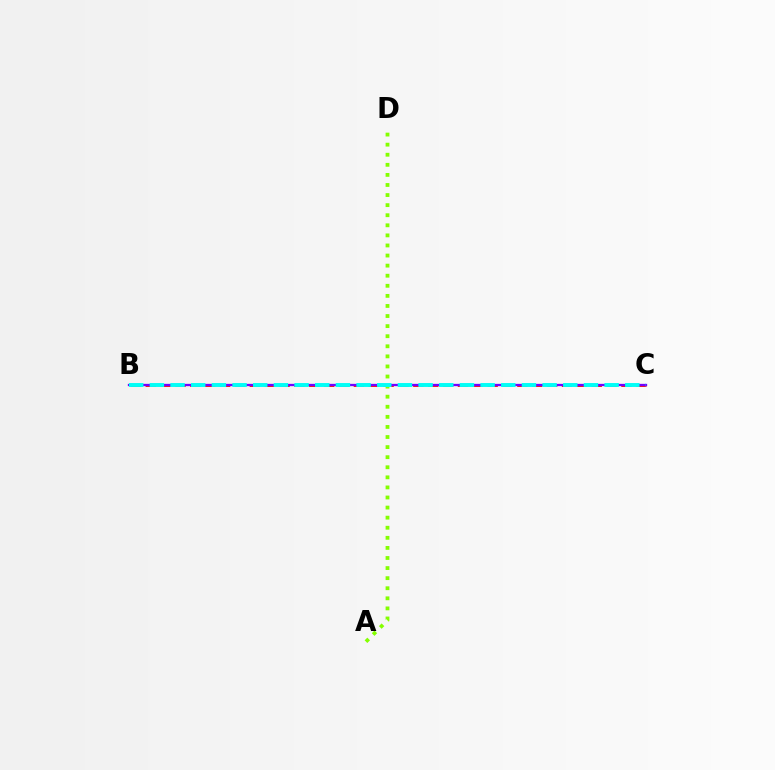{('B', 'C'): [{'color': '#ff0000', 'line_style': 'dashed', 'thickness': 2.02}, {'color': '#7200ff', 'line_style': 'solid', 'thickness': 1.66}, {'color': '#00fff6', 'line_style': 'dashed', 'thickness': 2.81}], ('A', 'D'): [{'color': '#84ff00', 'line_style': 'dotted', 'thickness': 2.74}]}